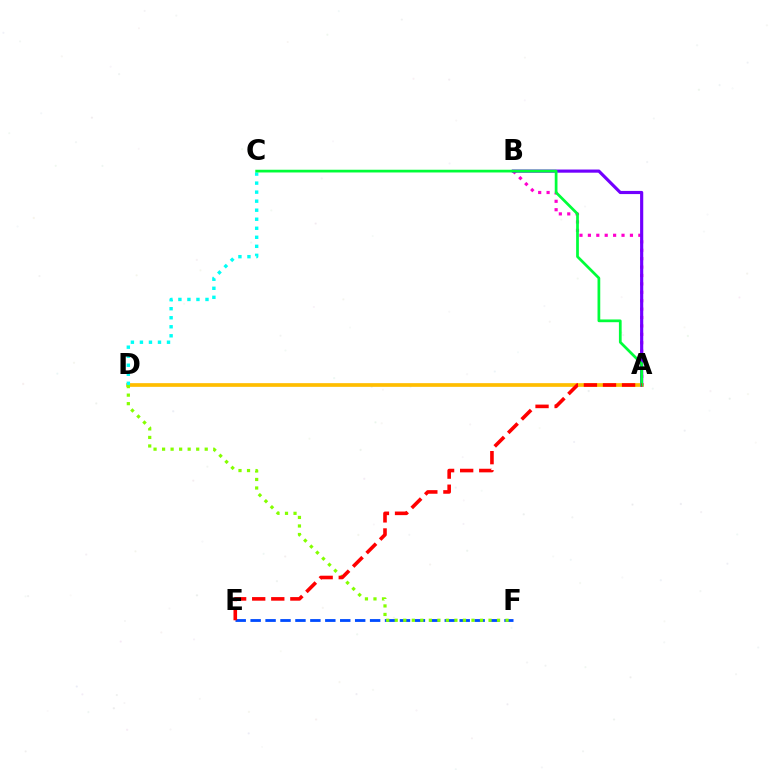{('E', 'F'): [{'color': '#004bff', 'line_style': 'dashed', 'thickness': 2.03}], ('A', 'D'): [{'color': '#ffbd00', 'line_style': 'solid', 'thickness': 2.66}], ('A', 'B'): [{'color': '#ff00cf', 'line_style': 'dotted', 'thickness': 2.28}, {'color': '#7200ff', 'line_style': 'solid', 'thickness': 2.27}], ('D', 'F'): [{'color': '#84ff00', 'line_style': 'dotted', 'thickness': 2.32}], ('C', 'D'): [{'color': '#00fff6', 'line_style': 'dotted', 'thickness': 2.45}], ('A', 'C'): [{'color': '#00ff39', 'line_style': 'solid', 'thickness': 1.97}], ('A', 'E'): [{'color': '#ff0000', 'line_style': 'dashed', 'thickness': 2.59}]}